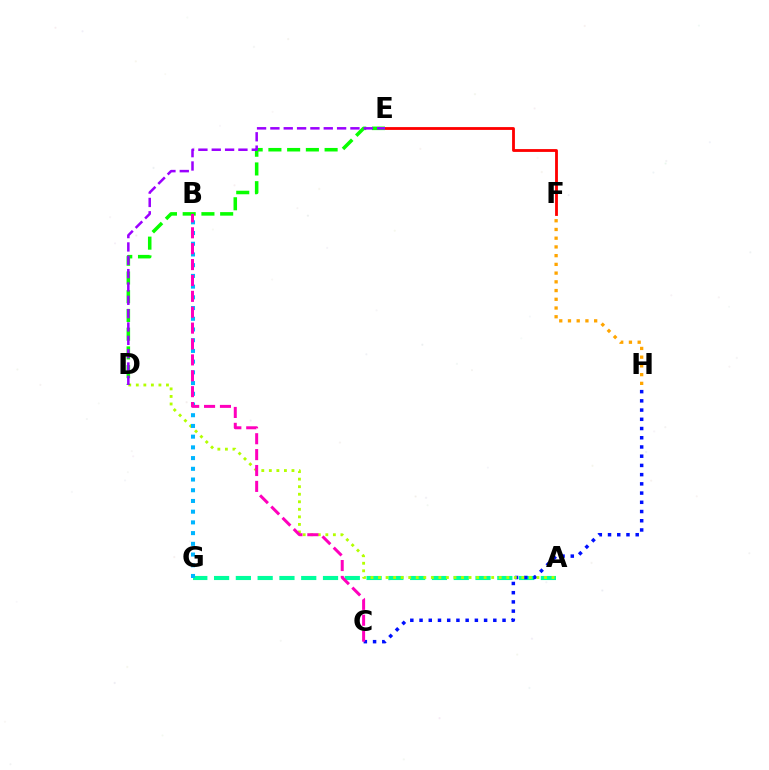{('F', 'H'): [{'color': '#ffa500', 'line_style': 'dotted', 'thickness': 2.37}], ('A', 'G'): [{'color': '#00ff9d', 'line_style': 'dashed', 'thickness': 2.96}], ('E', 'F'): [{'color': '#ff0000', 'line_style': 'solid', 'thickness': 2.03}], ('C', 'H'): [{'color': '#0010ff', 'line_style': 'dotted', 'thickness': 2.51}], ('A', 'D'): [{'color': '#b3ff00', 'line_style': 'dotted', 'thickness': 2.05}], ('D', 'E'): [{'color': '#08ff00', 'line_style': 'dashed', 'thickness': 2.55}, {'color': '#9b00ff', 'line_style': 'dashed', 'thickness': 1.81}], ('B', 'G'): [{'color': '#00b5ff', 'line_style': 'dotted', 'thickness': 2.91}], ('B', 'C'): [{'color': '#ff00bd', 'line_style': 'dashed', 'thickness': 2.16}]}